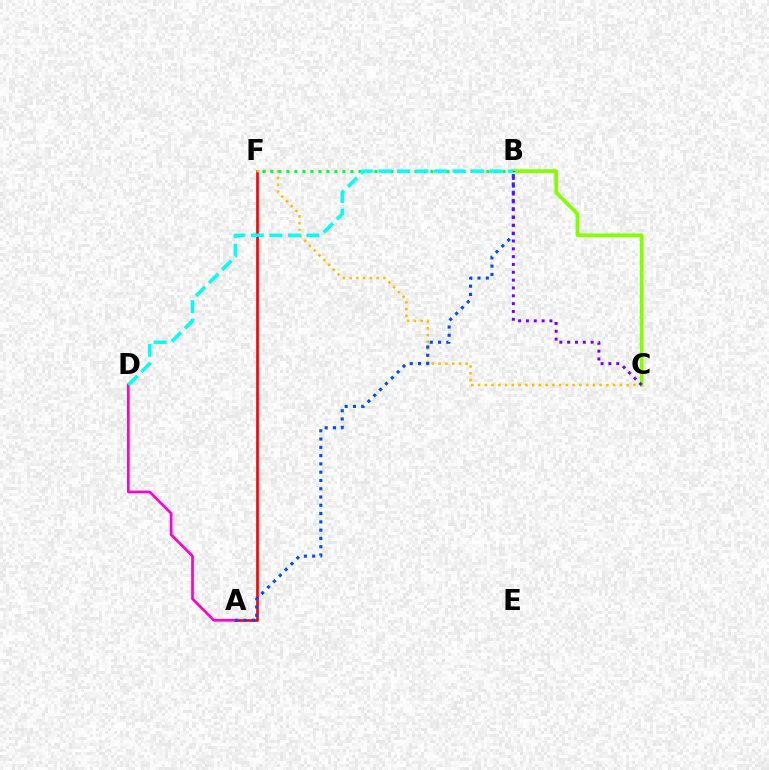{('A', 'F'): [{'color': '#ff0000', 'line_style': 'solid', 'thickness': 1.91}], ('C', 'F'): [{'color': '#ffbd00', 'line_style': 'dotted', 'thickness': 1.83}], ('A', 'D'): [{'color': '#ff00cf', 'line_style': 'solid', 'thickness': 1.93}], ('B', 'F'): [{'color': '#00ff39', 'line_style': 'dotted', 'thickness': 2.17}], ('B', 'C'): [{'color': '#84ff00', 'line_style': 'solid', 'thickness': 2.66}, {'color': '#7200ff', 'line_style': 'dotted', 'thickness': 2.13}], ('A', 'B'): [{'color': '#004bff', 'line_style': 'dotted', 'thickness': 2.25}], ('B', 'D'): [{'color': '#00fff6', 'line_style': 'dashed', 'thickness': 2.52}]}